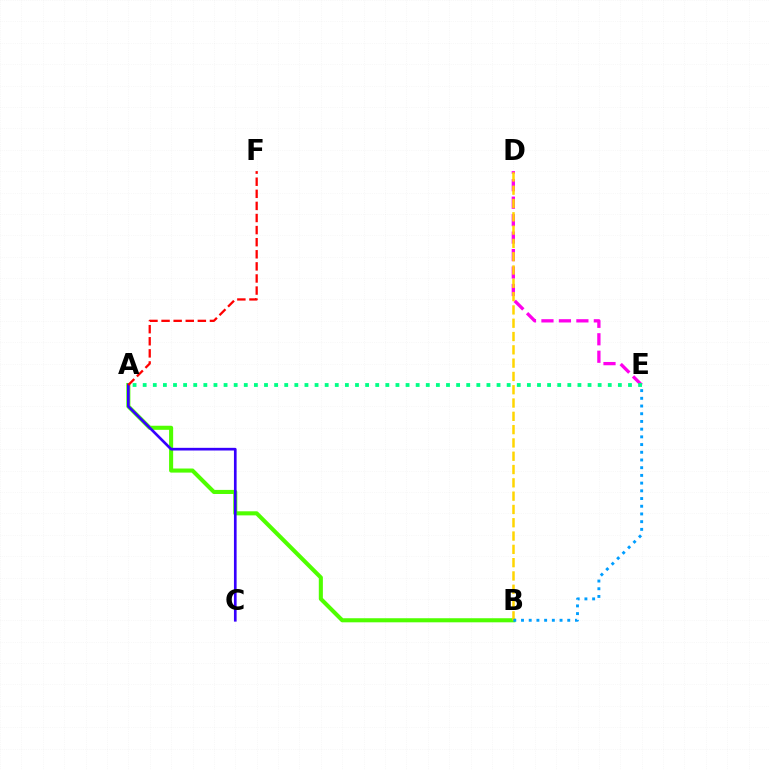{('A', 'B'): [{'color': '#4fff00', 'line_style': 'solid', 'thickness': 2.94}], ('D', 'E'): [{'color': '#ff00ed', 'line_style': 'dashed', 'thickness': 2.37}], ('A', 'C'): [{'color': '#3700ff', 'line_style': 'solid', 'thickness': 1.92}], ('B', 'D'): [{'color': '#ffd500', 'line_style': 'dashed', 'thickness': 1.81}], ('A', 'E'): [{'color': '#00ff86', 'line_style': 'dotted', 'thickness': 2.75}], ('A', 'F'): [{'color': '#ff0000', 'line_style': 'dashed', 'thickness': 1.64}], ('B', 'E'): [{'color': '#009eff', 'line_style': 'dotted', 'thickness': 2.09}]}